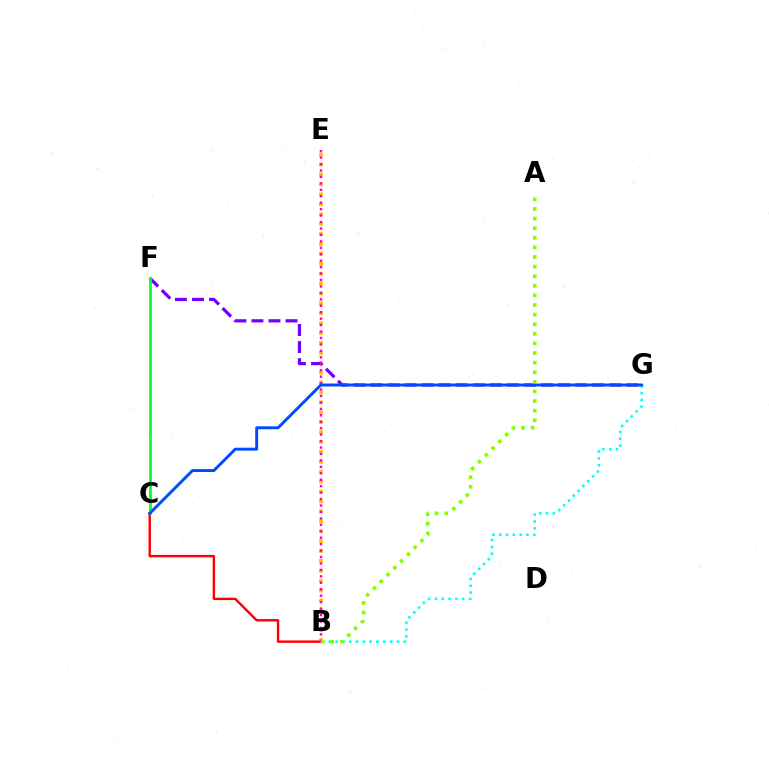{('B', 'E'): [{'color': '#ffbd00', 'line_style': 'dotted', 'thickness': 2.69}, {'color': '#ff00cf', 'line_style': 'dotted', 'thickness': 1.75}], ('F', 'G'): [{'color': '#7200ff', 'line_style': 'dashed', 'thickness': 2.32}], ('B', 'C'): [{'color': '#ff0000', 'line_style': 'solid', 'thickness': 1.74}], ('C', 'F'): [{'color': '#00ff39', 'line_style': 'solid', 'thickness': 1.97}], ('B', 'G'): [{'color': '#00fff6', 'line_style': 'dotted', 'thickness': 1.85}], ('C', 'G'): [{'color': '#004bff', 'line_style': 'solid', 'thickness': 2.11}], ('A', 'B'): [{'color': '#84ff00', 'line_style': 'dotted', 'thickness': 2.61}]}